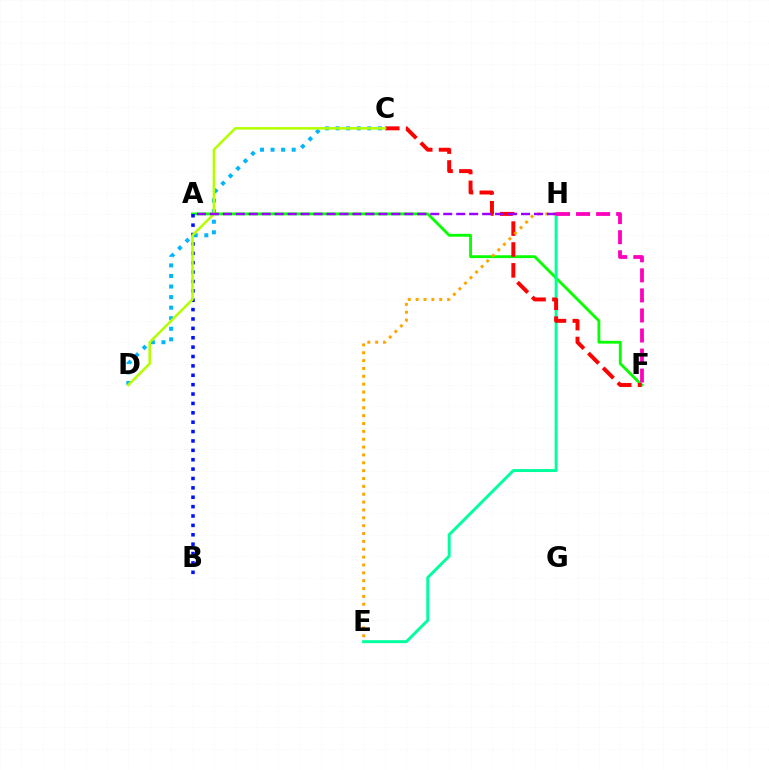{('A', 'F'): [{'color': '#08ff00', 'line_style': 'solid', 'thickness': 2.04}], ('A', 'B'): [{'color': '#0010ff', 'line_style': 'dotted', 'thickness': 2.55}], ('E', 'H'): [{'color': '#00ff9d', 'line_style': 'solid', 'thickness': 2.13}, {'color': '#ffa500', 'line_style': 'dotted', 'thickness': 2.14}], ('C', 'F'): [{'color': '#ff0000', 'line_style': 'dashed', 'thickness': 2.84}], ('C', 'D'): [{'color': '#00b5ff', 'line_style': 'dotted', 'thickness': 2.87}, {'color': '#b3ff00', 'line_style': 'solid', 'thickness': 1.83}], ('F', 'H'): [{'color': '#ff00bd', 'line_style': 'dashed', 'thickness': 2.72}], ('A', 'H'): [{'color': '#9b00ff', 'line_style': 'dashed', 'thickness': 1.76}]}